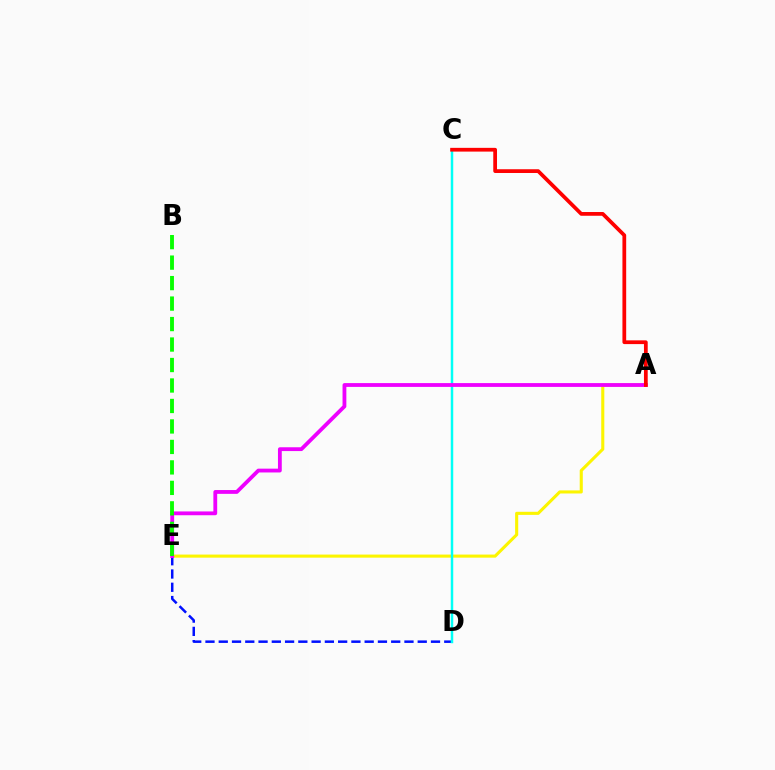{('D', 'E'): [{'color': '#0010ff', 'line_style': 'dashed', 'thickness': 1.8}], ('A', 'E'): [{'color': '#fcf500', 'line_style': 'solid', 'thickness': 2.22}, {'color': '#ee00ff', 'line_style': 'solid', 'thickness': 2.74}], ('C', 'D'): [{'color': '#00fff6', 'line_style': 'solid', 'thickness': 1.78}], ('A', 'C'): [{'color': '#ff0000', 'line_style': 'solid', 'thickness': 2.7}], ('B', 'E'): [{'color': '#08ff00', 'line_style': 'dashed', 'thickness': 2.78}]}